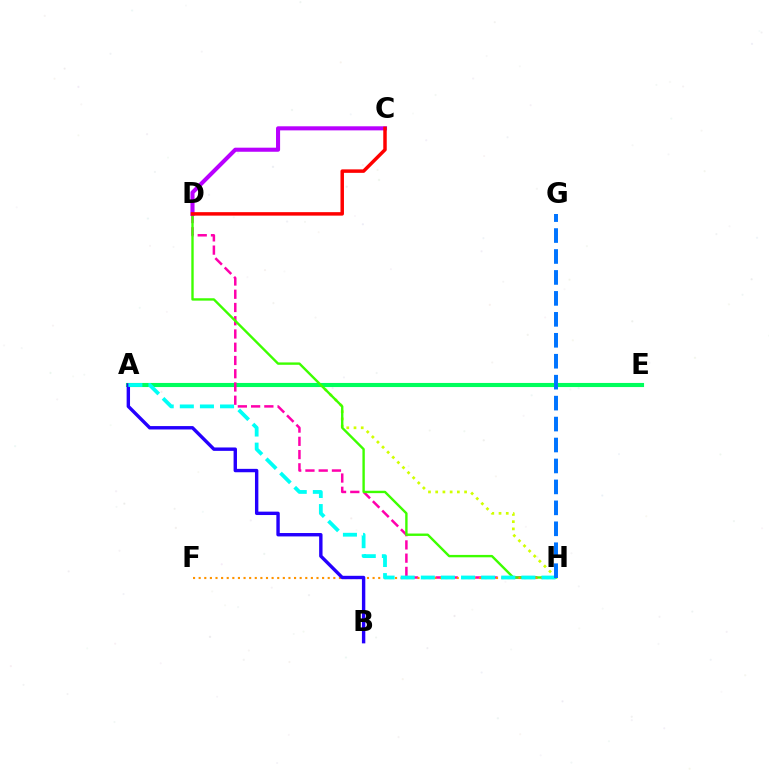{('A', 'H'): [{'color': '#d1ff00', 'line_style': 'dotted', 'thickness': 1.96}, {'color': '#00fff6', 'line_style': 'dashed', 'thickness': 2.73}], ('A', 'E'): [{'color': '#00ff5c', 'line_style': 'solid', 'thickness': 2.96}], ('D', 'H'): [{'color': '#ff00ac', 'line_style': 'dashed', 'thickness': 1.8}, {'color': '#3dff00', 'line_style': 'solid', 'thickness': 1.72}], ('F', 'H'): [{'color': '#ff9400', 'line_style': 'dotted', 'thickness': 1.52}], ('C', 'D'): [{'color': '#b900ff', 'line_style': 'solid', 'thickness': 2.93}, {'color': '#ff0000', 'line_style': 'solid', 'thickness': 2.5}], ('A', 'B'): [{'color': '#2500ff', 'line_style': 'solid', 'thickness': 2.45}], ('G', 'H'): [{'color': '#0074ff', 'line_style': 'dashed', 'thickness': 2.85}]}